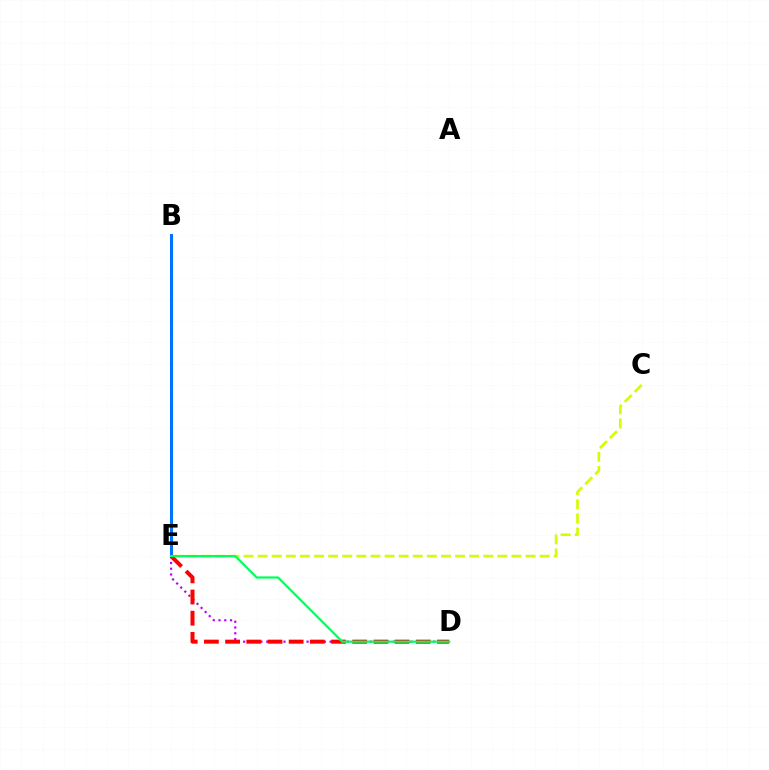{('D', 'E'): [{'color': '#b900ff', 'line_style': 'dotted', 'thickness': 1.57}, {'color': '#ff0000', 'line_style': 'dashed', 'thickness': 2.88}, {'color': '#00ff5c', 'line_style': 'solid', 'thickness': 1.6}], ('B', 'E'): [{'color': '#0074ff', 'line_style': 'solid', 'thickness': 2.2}], ('C', 'E'): [{'color': '#d1ff00', 'line_style': 'dashed', 'thickness': 1.92}]}